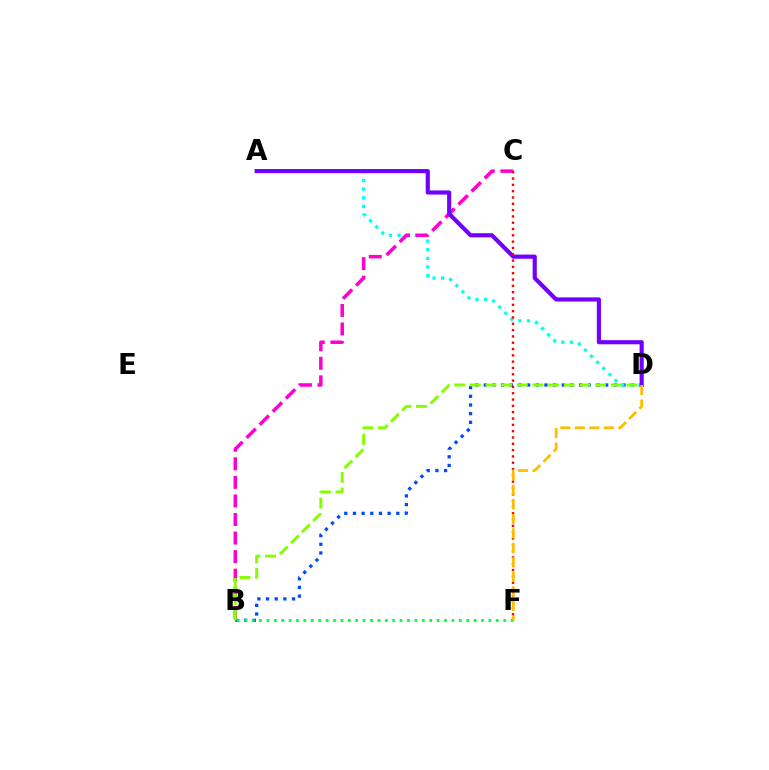{('B', 'D'): [{'color': '#004bff', 'line_style': 'dotted', 'thickness': 2.36}, {'color': '#84ff00', 'line_style': 'dashed', 'thickness': 2.13}], ('A', 'D'): [{'color': '#00fff6', 'line_style': 'dotted', 'thickness': 2.35}, {'color': '#7200ff', 'line_style': 'solid', 'thickness': 2.98}], ('B', 'C'): [{'color': '#ff00cf', 'line_style': 'dashed', 'thickness': 2.52}], ('B', 'F'): [{'color': '#00ff39', 'line_style': 'dotted', 'thickness': 2.01}], ('C', 'F'): [{'color': '#ff0000', 'line_style': 'dotted', 'thickness': 1.72}], ('D', 'F'): [{'color': '#ffbd00', 'line_style': 'dashed', 'thickness': 1.97}]}